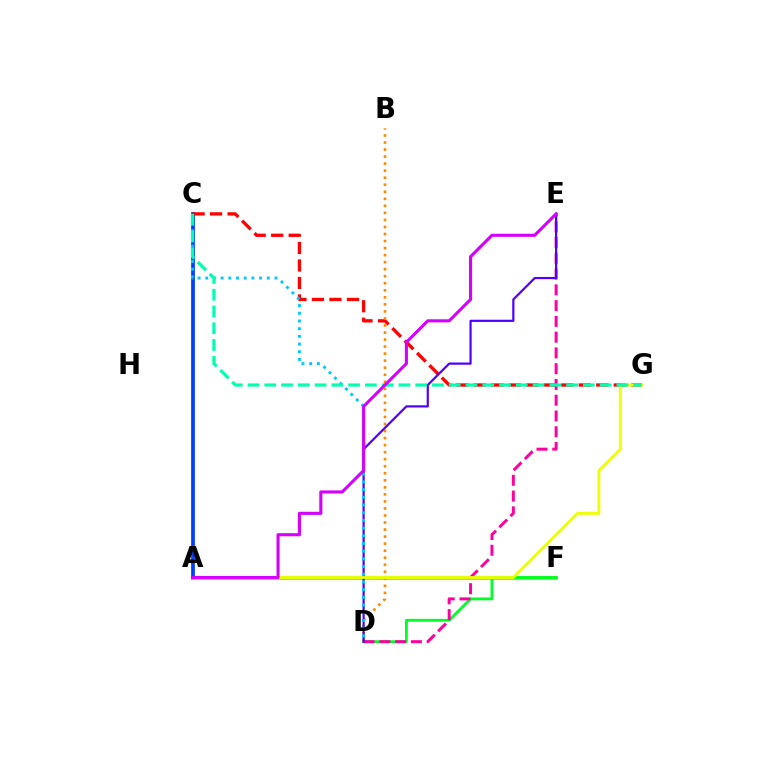{('A', 'C'): [{'color': '#003fff', 'line_style': 'solid', 'thickness': 2.69}], ('A', 'F'): [{'color': '#66ff00', 'line_style': 'solid', 'thickness': 2.68}], ('D', 'F'): [{'color': '#00ff27', 'line_style': 'solid', 'thickness': 2.03}], ('C', 'G'): [{'color': '#ff0000', 'line_style': 'dashed', 'thickness': 2.38}, {'color': '#00ffaf', 'line_style': 'dashed', 'thickness': 2.28}], ('B', 'D'): [{'color': '#ff8800', 'line_style': 'dotted', 'thickness': 1.91}], ('D', 'E'): [{'color': '#ff00a0', 'line_style': 'dashed', 'thickness': 2.14}, {'color': '#4f00ff', 'line_style': 'solid', 'thickness': 1.59}], ('A', 'G'): [{'color': '#eeff00', 'line_style': 'solid', 'thickness': 2.04}], ('C', 'D'): [{'color': '#00c7ff', 'line_style': 'dotted', 'thickness': 2.09}], ('A', 'E'): [{'color': '#d600ff', 'line_style': 'solid', 'thickness': 2.23}]}